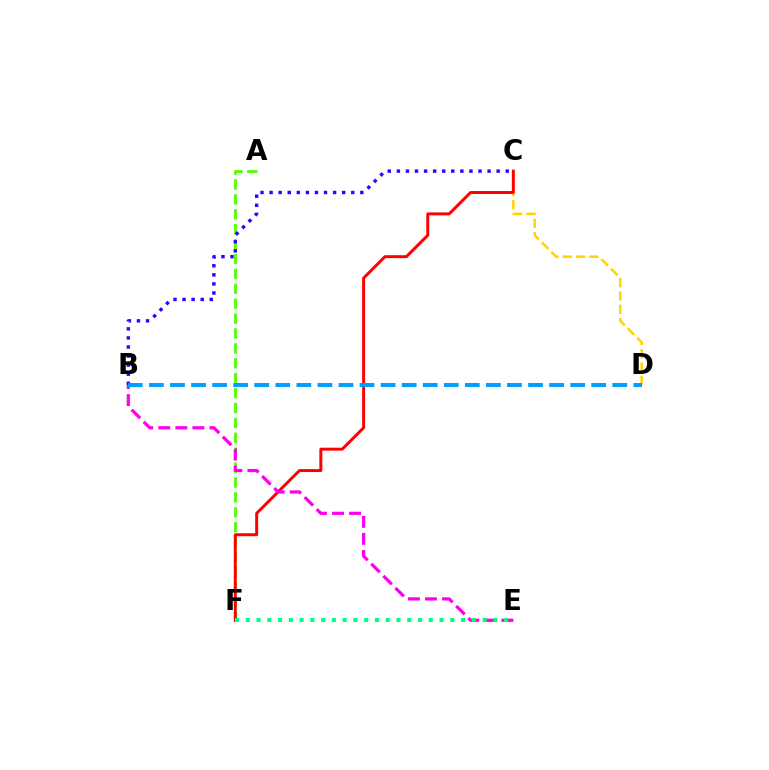{('A', 'F'): [{'color': '#4fff00', 'line_style': 'dashed', 'thickness': 2.02}], ('C', 'D'): [{'color': '#ffd500', 'line_style': 'dashed', 'thickness': 1.81}], ('C', 'F'): [{'color': '#ff0000', 'line_style': 'solid', 'thickness': 2.13}], ('B', 'C'): [{'color': '#3700ff', 'line_style': 'dotted', 'thickness': 2.47}], ('B', 'E'): [{'color': '#ff00ed', 'line_style': 'dashed', 'thickness': 2.32}], ('E', 'F'): [{'color': '#00ff86', 'line_style': 'dotted', 'thickness': 2.92}], ('B', 'D'): [{'color': '#009eff', 'line_style': 'dashed', 'thickness': 2.86}]}